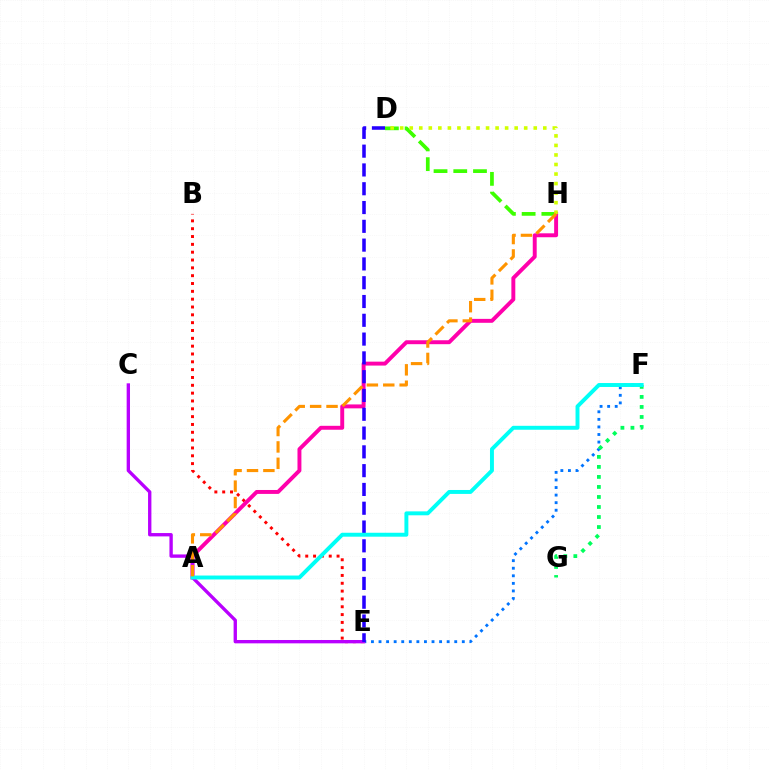{('B', 'E'): [{'color': '#ff0000', 'line_style': 'dotted', 'thickness': 2.13}], ('E', 'F'): [{'color': '#0074ff', 'line_style': 'dotted', 'thickness': 2.06}], ('D', 'H'): [{'color': '#3dff00', 'line_style': 'dashed', 'thickness': 2.68}, {'color': '#d1ff00', 'line_style': 'dotted', 'thickness': 2.59}], ('A', 'H'): [{'color': '#ff00ac', 'line_style': 'solid', 'thickness': 2.83}, {'color': '#ff9400', 'line_style': 'dashed', 'thickness': 2.23}], ('C', 'E'): [{'color': '#b900ff', 'line_style': 'solid', 'thickness': 2.41}], ('D', 'E'): [{'color': '#2500ff', 'line_style': 'dashed', 'thickness': 2.55}], ('F', 'G'): [{'color': '#00ff5c', 'line_style': 'dotted', 'thickness': 2.72}], ('A', 'F'): [{'color': '#00fff6', 'line_style': 'solid', 'thickness': 2.83}]}